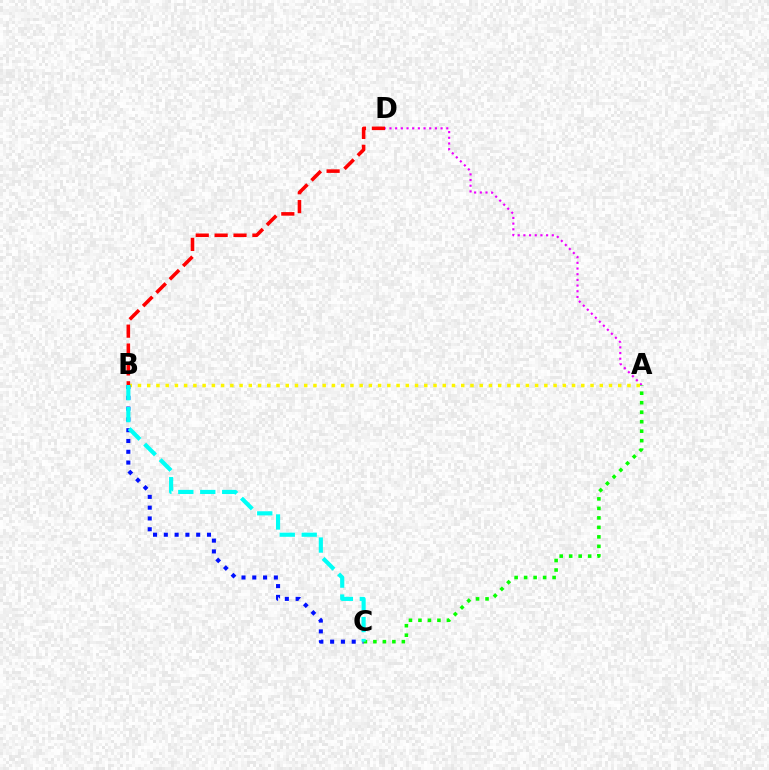{('A', 'D'): [{'color': '#ee00ff', 'line_style': 'dotted', 'thickness': 1.54}], ('A', 'B'): [{'color': '#fcf500', 'line_style': 'dotted', 'thickness': 2.51}], ('B', 'C'): [{'color': '#0010ff', 'line_style': 'dotted', 'thickness': 2.93}, {'color': '#00fff6', 'line_style': 'dashed', 'thickness': 2.98}], ('B', 'D'): [{'color': '#ff0000', 'line_style': 'dashed', 'thickness': 2.57}], ('A', 'C'): [{'color': '#08ff00', 'line_style': 'dotted', 'thickness': 2.58}]}